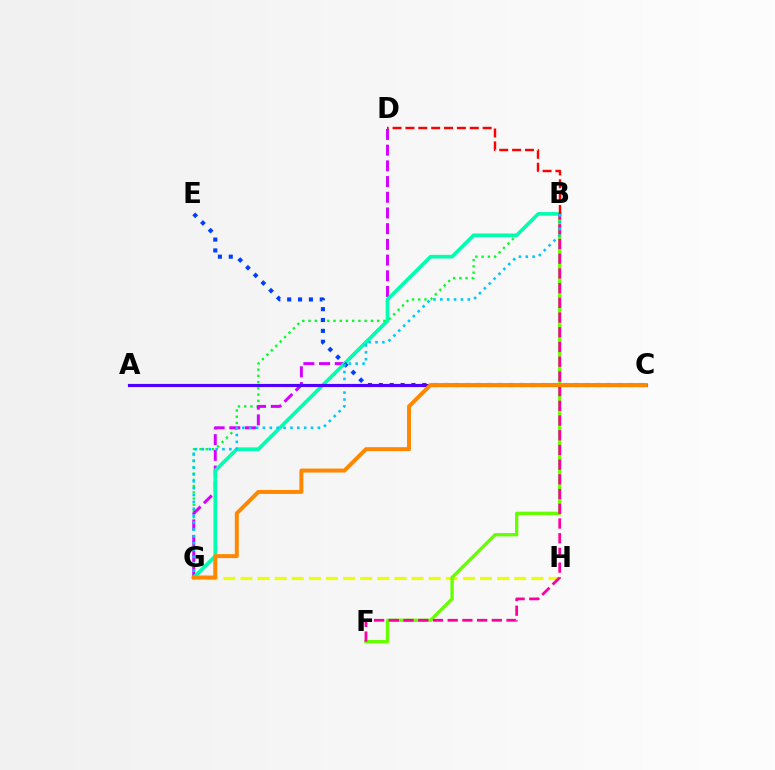{('G', 'H'): [{'color': '#eeff00', 'line_style': 'dashed', 'thickness': 2.33}], ('B', 'G'): [{'color': '#00ff27', 'line_style': 'dotted', 'thickness': 1.69}, {'color': '#00ffaf', 'line_style': 'solid', 'thickness': 2.61}, {'color': '#00c7ff', 'line_style': 'dotted', 'thickness': 1.87}], ('D', 'G'): [{'color': '#d600ff', 'line_style': 'dashed', 'thickness': 2.13}], ('B', 'F'): [{'color': '#66ff00', 'line_style': 'solid', 'thickness': 2.38}, {'color': '#ff00a0', 'line_style': 'dashed', 'thickness': 2.0}], ('C', 'E'): [{'color': '#003fff', 'line_style': 'dotted', 'thickness': 2.95}], ('B', 'D'): [{'color': '#ff0000', 'line_style': 'dashed', 'thickness': 1.75}], ('A', 'C'): [{'color': '#4f00ff', 'line_style': 'solid', 'thickness': 2.27}], ('C', 'G'): [{'color': '#ff8800', 'line_style': 'solid', 'thickness': 2.86}]}